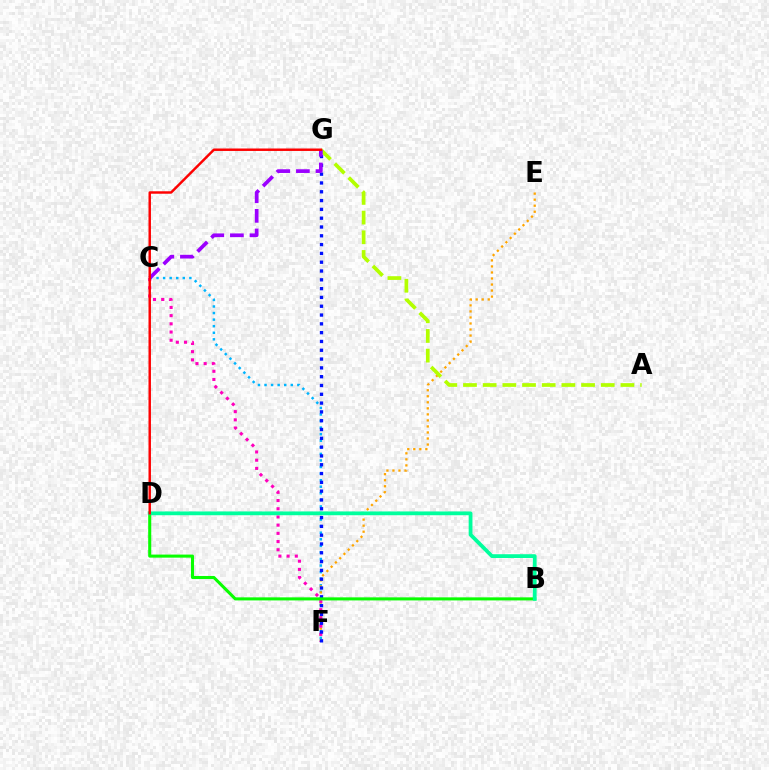{('C', 'F'): [{'color': '#00b5ff', 'line_style': 'dotted', 'thickness': 1.78}, {'color': '#ff00bd', 'line_style': 'dotted', 'thickness': 2.23}], ('E', 'F'): [{'color': '#ffa500', 'line_style': 'dotted', 'thickness': 1.64}], ('A', 'G'): [{'color': '#b3ff00', 'line_style': 'dashed', 'thickness': 2.67}], ('F', 'G'): [{'color': '#0010ff', 'line_style': 'dotted', 'thickness': 2.39}], ('B', 'D'): [{'color': '#08ff00', 'line_style': 'solid', 'thickness': 2.2}, {'color': '#00ff9d', 'line_style': 'solid', 'thickness': 2.72}], ('C', 'G'): [{'color': '#9b00ff', 'line_style': 'dashed', 'thickness': 2.66}], ('D', 'G'): [{'color': '#ff0000', 'line_style': 'solid', 'thickness': 1.77}]}